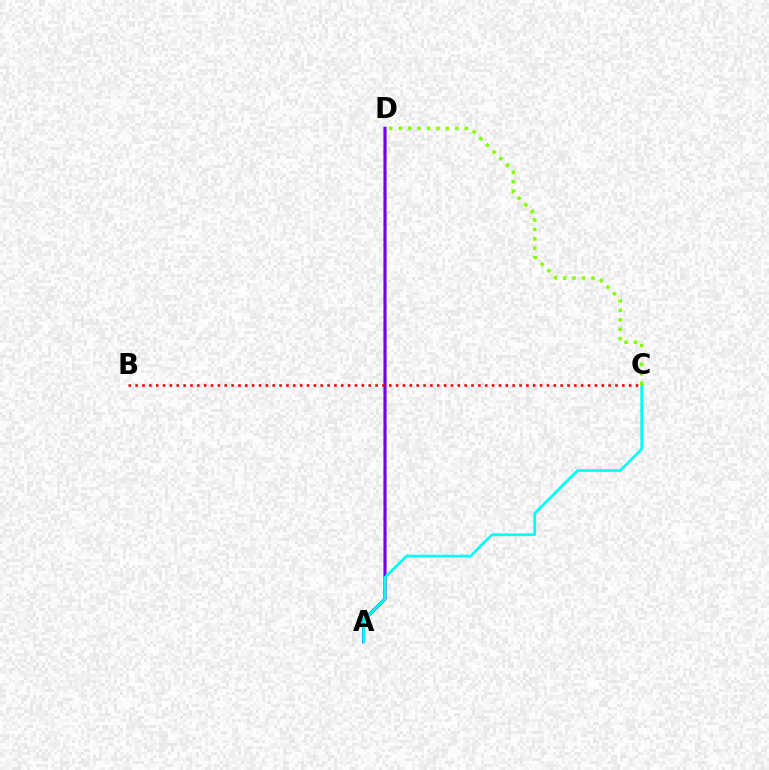{('A', 'D'): [{'color': '#7200ff', 'line_style': 'solid', 'thickness': 2.26}], ('B', 'C'): [{'color': '#ff0000', 'line_style': 'dotted', 'thickness': 1.86}], ('A', 'C'): [{'color': '#00fff6', 'line_style': 'solid', 'thickness': 1.94}], ('C', 'D'): [{'color': '#84ff00', 'line_style': 'dotted', 'thickness': 2.56}]}